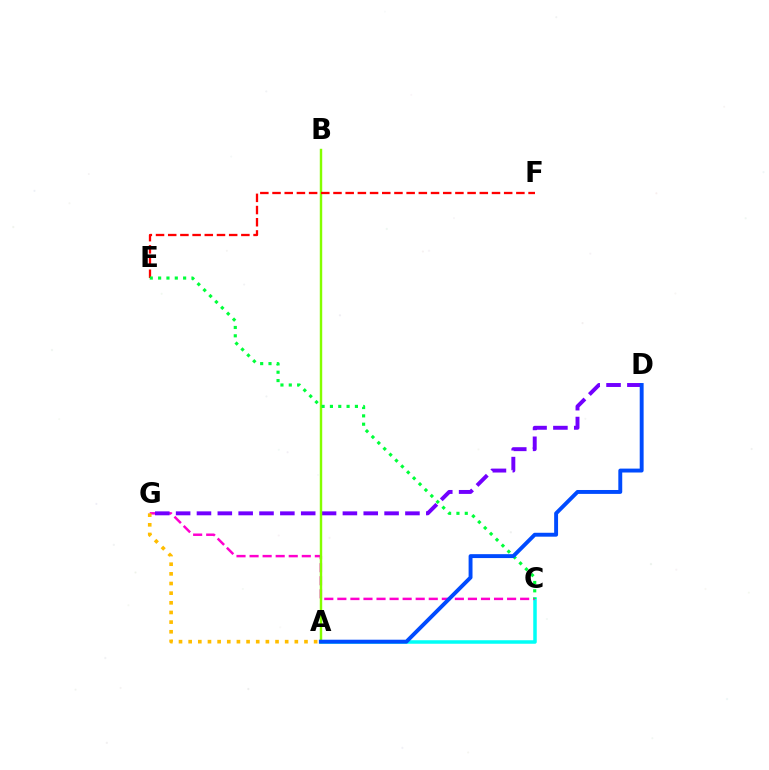{('A', 'C'): [{'color': '#00fff6', 'line_style': 'solid', 'thickness': 2.53}], ('C', 'G'): [{'color': '#ff00cf', 'line_style': 'dashed', 'thickness': 1.77}], ('D', 'G'): [{'color': '#7200ff', 'line_style': 'dashed', 'thickness': 2.83}], ('A', 'B'): [{'color': '#84ff00', 'line_style': 'solid', 'thickness': 1.75}], ('E', 'F'): [{'color': '#ff0000', 'line_style': 'dashed', 'thickness': 1.66}], ('C', 'E'): [{'color': '#00ff39', 'line_style': 'dotted', 'thickness': 2.26}], ('A', 'G'): [{'color': '#ffbd00', 'line_style': 'dotted', 'thickness': 2.62}], ('A', 'D'): [{'color': '#004bff', 'line_style': 'solid', 'thickness': 2.81}]}